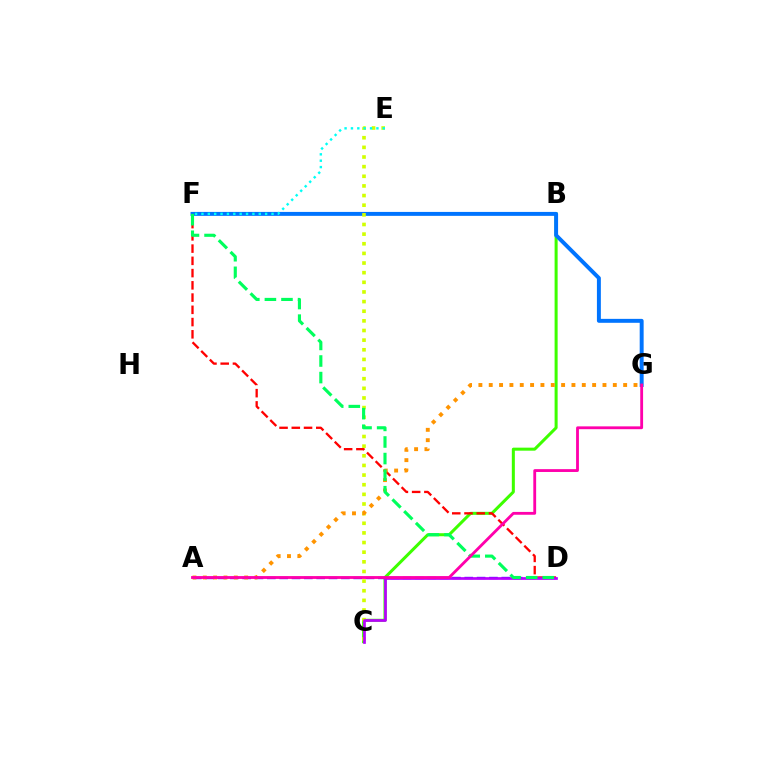{('B', 'C'): [{'color': '#3dff00', 'line_style': 'solid', 'thickness': 2.18}], ('A', 'D'): [{'color': '#2500ff', 'line_style': 'dashed', 'thickness': 1.68}], ('D', 'F'): [{'color': '#ff0000', 'line_style': 'dashed', 'thickness': 1.66}, {'color': '#00ff5c', 'line_style': 'dashed', 'thickness': 2.25}], ('F', 'G'): [{'color': '#0074ff', 'line_style': 'solid', 'thickness': 2.84}], ('C', 'E'): [{'color': '#d1ff00', 'line_style': 'dotted', 'thickness': 2.62}], ('C', 'D'): [{'color': '#b900ff', 'line_style': 'solid', 'thickness': 1.95}], ('A', 'G'): [{'color': '#ff9400', 'line_style': 'dotted', 'thickness': 2.81}, {'color': '#ff00ac', 'line_style': 'solid', 'thickness': 2.04}], ('E', 'F'): [{'color': '#00fff6', 'line_style': 'dotted', 'thickness': 1.73}]}